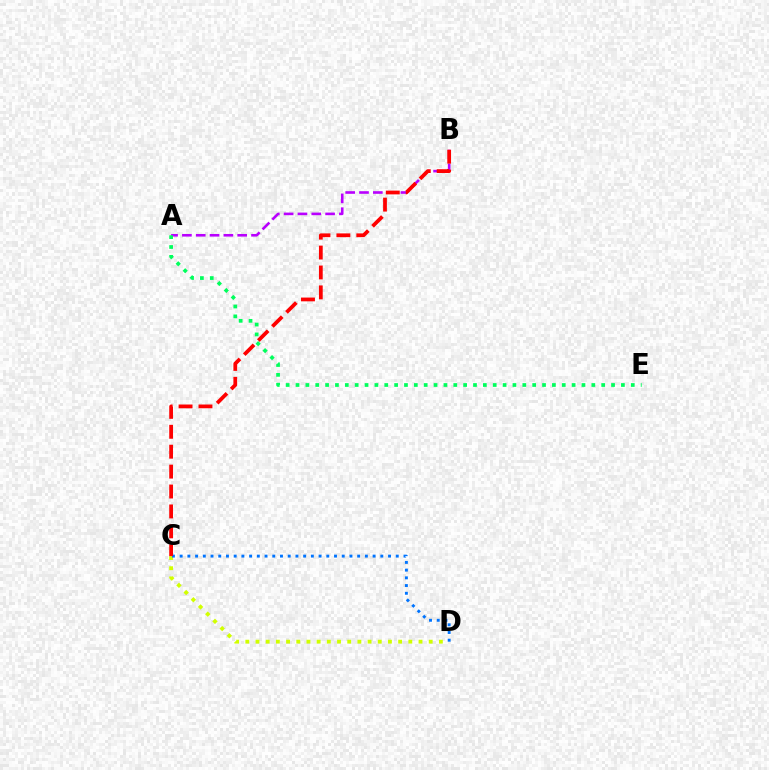{('C', 'D'): [{'color': '#d1ff00', 'line_style': 'dotted', 'thickness': 2.77}, {'color': '#0074ff', 'line_style': 'dotted', 'thickness': 2.1}], ('A', 'B'): [{'color': '#b900ff', 'line_style': 'dashed', 'thickness': 1.88}], ('B', 'C'): [{'color': '#ff0000', 'line_style': 'dashed', 'thickness': 2.71}], ('A', 'E'): [{'color': '#00ff5c', 'line_style': 'dotted', 'thickness': 2.68}]}